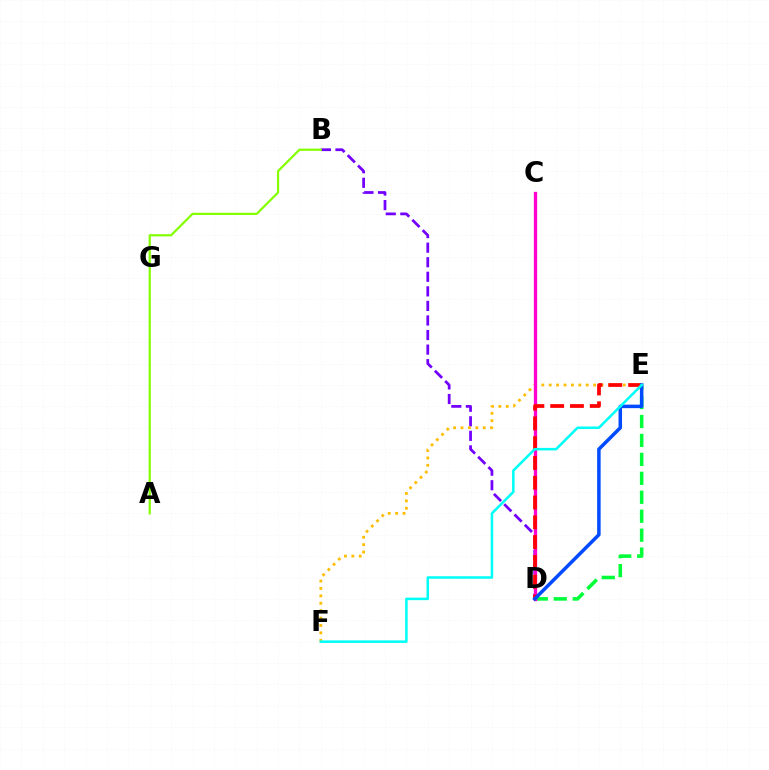{('B', 'D'): [{'color': '#7200ff', 'line_style': 'dashed', 'thickness': 1.98}], ('E', 'F'): [{'color': '#ffbd00', 'line_style': 'dotted', 'thickness': 2.01}, {'color': '#00fff6', 'line_style': 'solid', 'thickness': 1.82}], ('A', 'B'): [{'color': '#84ff00', 'line_style': 'solid', 'thickness': 1.6}], ('D', 'E'): [{'color': '#00ff39', 'line_style': 'dashed', 'thickness': 2.57}, {'color': '#ff0000', 'line_style': 'dashed', 'thickness': 2.69}, {'color': '#004bff', 'line_style': 'solid', 'thickness': 2.52}], ('C', 'D'): [{'color': '#ff00cf', 'line_style': 'solid', 'thickness': 2.39}]}